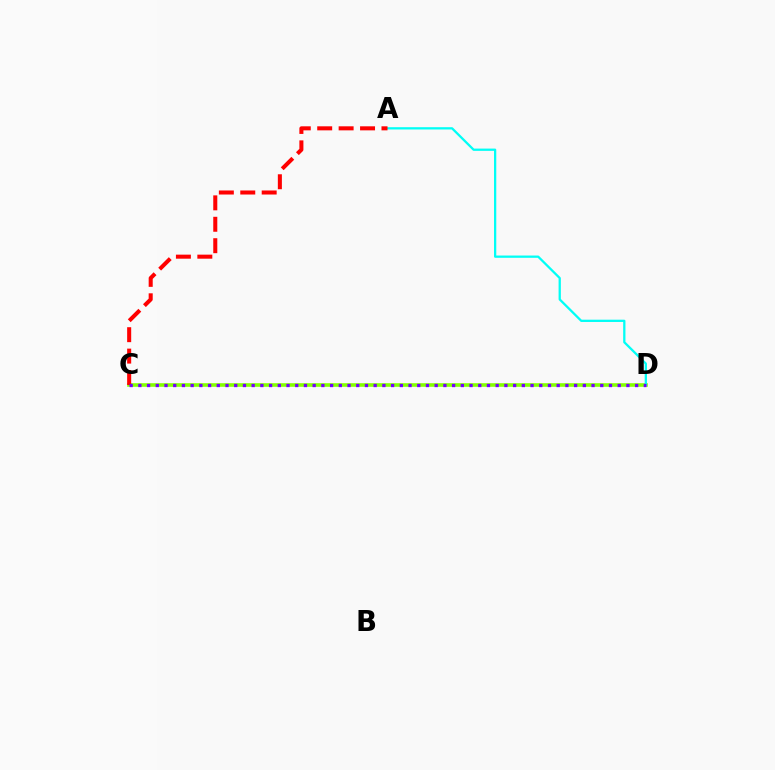{('C', 'D'): [{'color': '#84ff00', 'line_style': 'solid', 'thickness': 2.59}, {'color': '#7200ff', 'line_style': 'dotted', 'thickness': 2.37}], ('A', 'D'): [{'color': '#00fff6', 'line_style': 'solid', 'thickness': 1.64}], ('A', 'C'): [{'color': '#ff0000', 'line_style': 'dashed', 'thickness': 2.91}]}